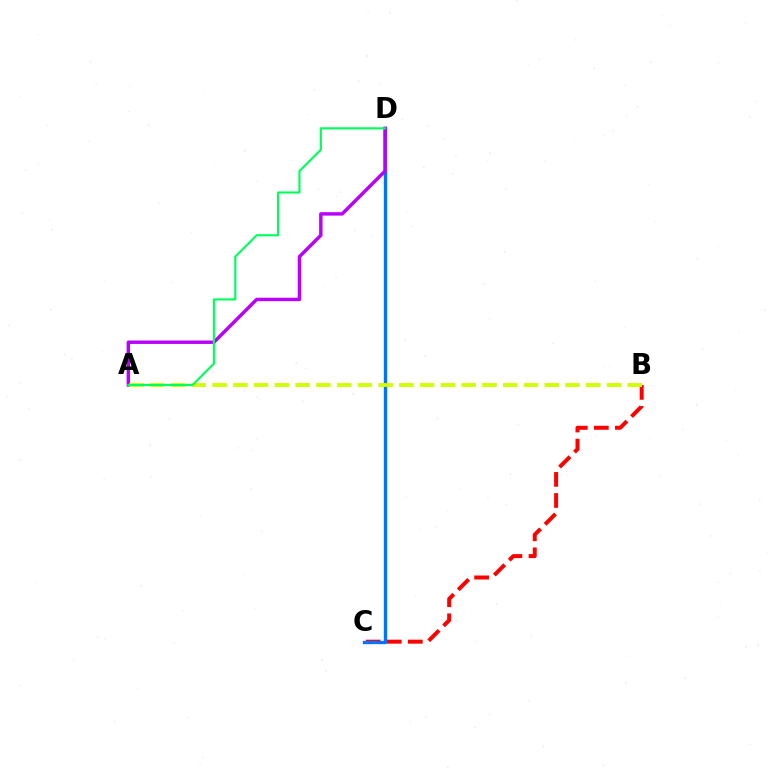{('B', 'C'): [{'color': '#ff0000', 'line_style': 'dashed', 'thickness': 2.86}], ('C', 'D'): [{'color': '#0074ff', 'line_style': 'solid', 'thickness': 2.41}], ('A', 'D'): [{'color': '#b900ff', 'line_style': 'solid', 'thickness': 2.47}, {'color': '#00ff5c', 'line_style': 'solid', 'thickness': 1.54}], ('A', 'B'): [{'color': '#d1ff00', 'line_style': 'dashed', 'thickness': 2.82}]}